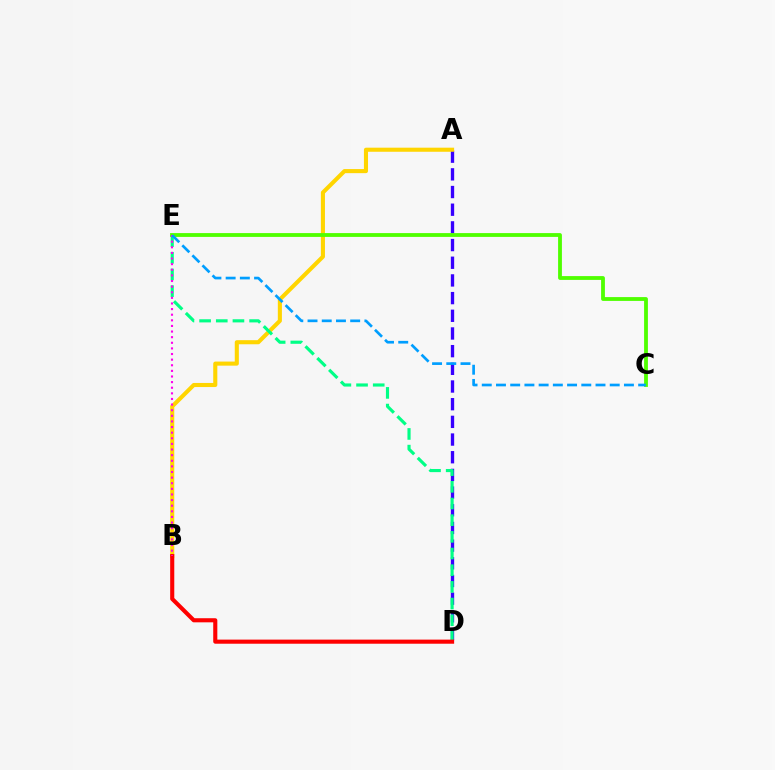{('A', 'D'): [{'color': '#3700ff', 'line_style': 'dashed', 'thickness': 2.4}], ('A', 'B'): [{'color': '#ffd500', 'line_style': 'solid', 'thickness': 2.94}], ('D', 'E'): [{'color': '#00ff86', 'line_style': 'dashed', 'thickness': 2.27}], ('C', 'E'): [{'color': '#4fff00', 'line_style': 'solid', 'thickness': 2.74}, {'color': '#009eff', 'line_style': 'dashed', 'thickness': 1.93}], ('B', 'D'): [{'color': '#ff0000', 'line_style': 'solid', 'thickness': 2.95}], ('B', 'E'): [{'color': '#ff00ed', 'line_style': 'dotted', 'thickness': 1.53}]}